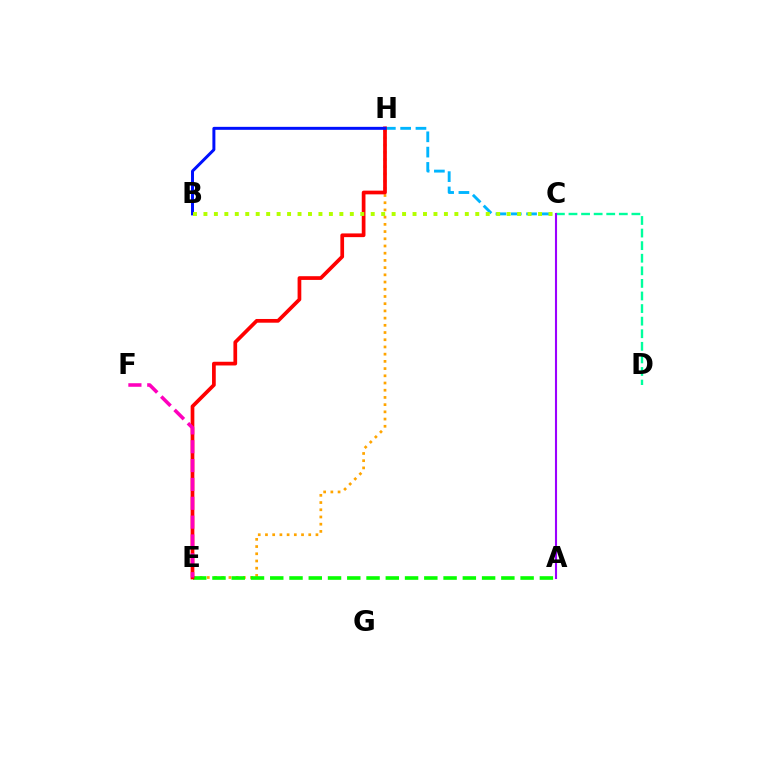{('C', 'D'): [{'color': '#00ff9d', 'line_style': 'dashed', 'thickness': 1.71}], ('E', 'H'): [{'color': '#ffa500', 'line_style': 'dotted', 'thickness': 1.96}, {'color': '#ff0000', 'line_style': 'solid', 'thickness': 2.67}], ('A', 'E'): [{'color': '#08ff00', 'line_style': 'dashed', 'thickness': 2.62}], ('C', 'H'): [{'color': '#00b5ff', 'line_style': 'dashed', 'thickness': 2.08}], ('A', 'C'): [{'color': '#9b00ff', 'line_style': 'solid', 'thickness': 1.51}], ('B', 'H'): [{'color': '#0010ff', 'line_style': 'solid', 'thickness': 2.14}], ('B', 'C'): [{'color': '#b3ff00', 'line_style': 'dotted', 'thickness': 2.84}], ('E', 'F'): [{'color': '#ff00bd', 'line_style': 'dashed', 'thickness': 2.56}]}